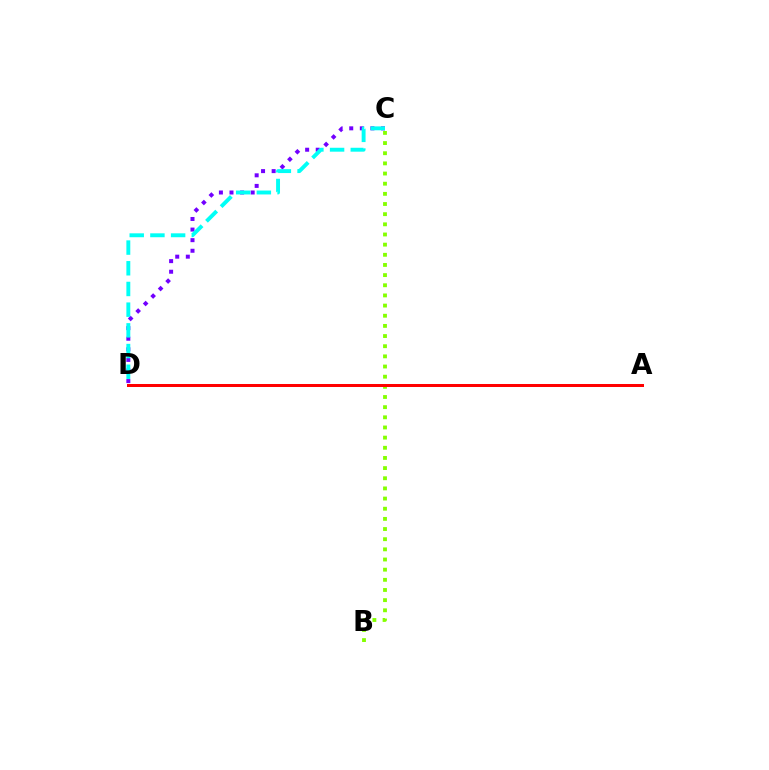{('C', 'D'): [{'color': '#7200ff', 'line_style': 'dotted', 'thickness': 2.88}, {'color': '#00fff6', 'line_style': 'dashed', 'thickness': 2.81}], ('B', 'C'): [{'color': '#84ff00', 'line_style': 'dotted', 'thickness': 2.76}], ('A', 'D'): [{'color': '#ff0000', 'line_style': 'solid', 'thickness': 2.16}]}